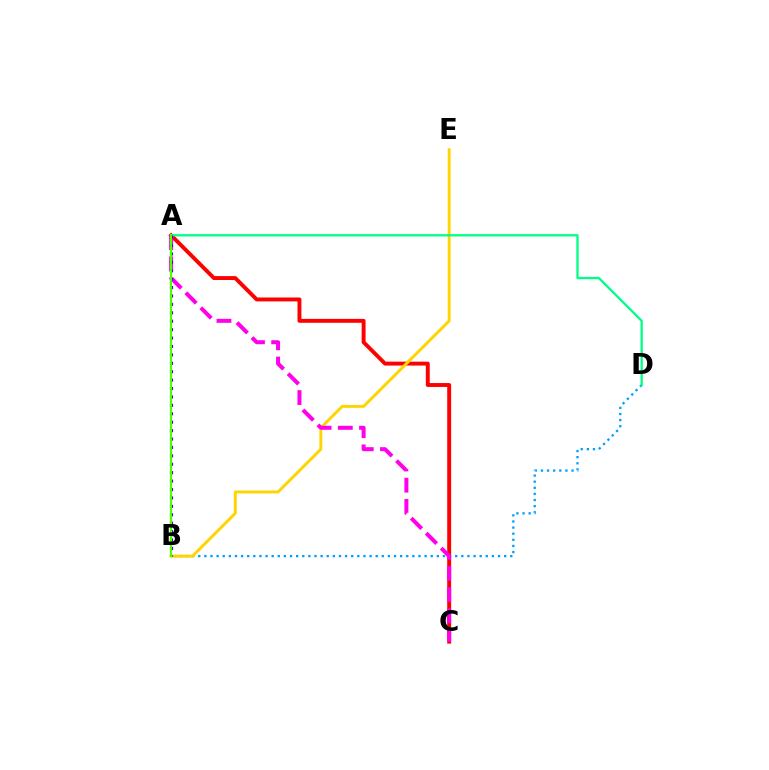{('A', 'C'): [{'color': '#ff0000', 'line_style': 'solid', 'thickness': 2.82}, {'color': '#ff00ed', 'line_style': 'dashed', 'thickness': 2.88}], ('B', 'D'): [{'color': '#009eff', 'line_style': 'dotted', 'thickness': 1.66}], ('B', 'E'): [{'color': '#ffd500', 'line_style': 'solid', 'thickness': 2.12}], ('A', 'D'): [{'color': '#00ff86', 'line_style': 'solid', 'thickness': 1.66}], ('A', 'B'): [{'color': '#3700ff', 'line_style': 'dotted', 'thickness': 2.29}, {'color': '#4fff00', 'line_style': 'solid', 'thickness': 1.58}]}